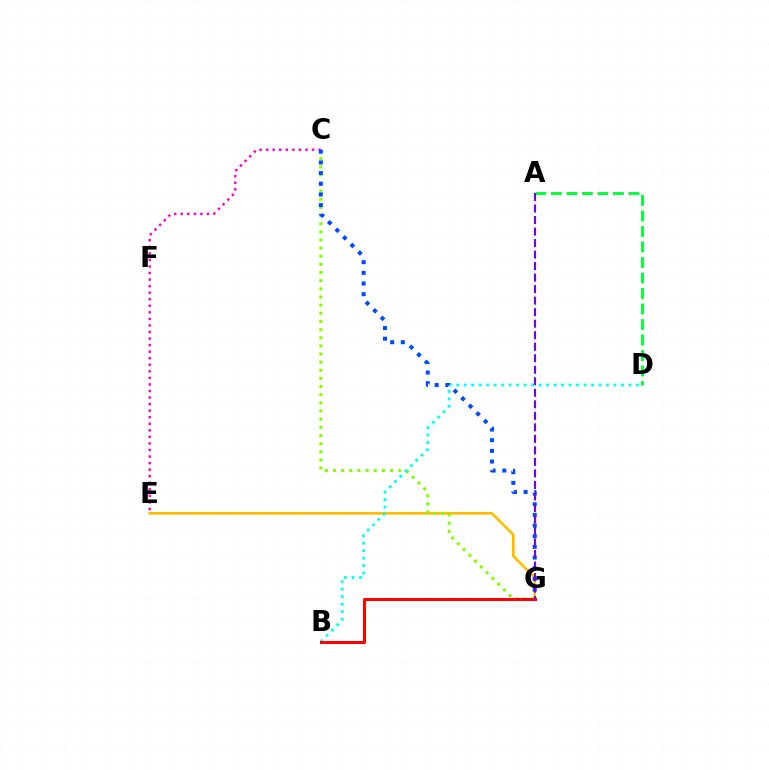{('E', 'G'): [{'color': '#ffbd00', 'line_style': 'solid', 'thickness': 1.9}], ('C', 'G'): [{'color': '#84ff00', 'line_style': 'dotted', 'thickness': 2.21}, {'color': '#004bff', 'line_style': 'dotted', 'thickness': 2.9}], ('C', 'E'): [{'color': '#ff00cf', 'line_style': 'dotted', 'thickness': 1.78}], ('B', 'D'): [{'color': '#00fff6', 'line_style': 'dotted', 'thickness': 2.03}], ('A', 'D'): [{'color': '#00ff39', 'line_style': 'dashed', 'thickness': 2.11}], ('B', 'G'): [{'color': '#ff0000', 'line_style': 'solid', 'thickness': 2.17}], ('A', 'G'): [{'color': '#7200ff', 'line_style': 'dashed', 'thickness': 1.56}]}